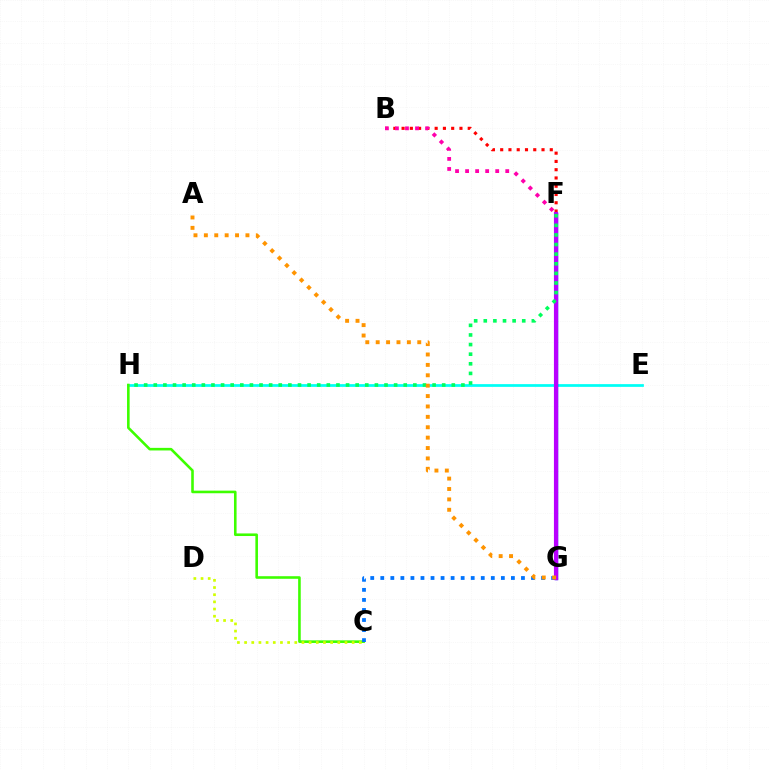{('E', 'H'): [{'color': '#00fff6', 'line_style': 'solid', 'thickness': 1.97}], ('C', 'H'): [{'color': '#3dff00', 'line_style': 'solid', 'thickness': 1.87}], ('C', 'D'): [{'color': '#d1ff00', 'line_style': 'dotted', 'thickness': 1.95}], ('C', 'G'): [{'color': '#0074ff', 'line_style': 'dotted', 'thickness': 2.73}], ('B', 'F'): [{'color': '#ff0000', 'line_style': 'dotted', 'thickness': 2.25}, {'color': '#ff00ac', 'line_style': 'dotted', 'thickness': 2.73}], ('F', 'G'): [{'color': '#2500ff', 'line_style': 'solid', 'thickness': 2.49}, {'color': '#b900ff', 'line_style': 'solid', 'thickness': 2.98}], ('F', 'H'): [{'color': '#00ff5c', 'line_style': 'dotted', 'thickness': 2.61}], ('A', 'G'): [{'color': '#ff9400', 'line_style': 'dotted', 'thickness': 2.82}]}